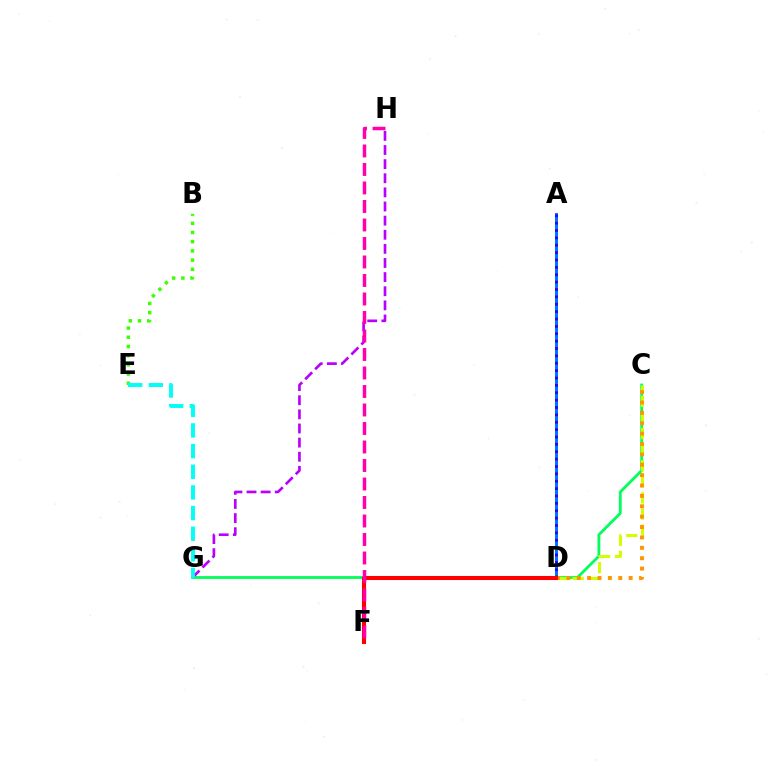{('C', 'G'): [{'color': '#00ff5c', 'line_style': 'solid', 'thickness': 2.03}], ('A', 'D'): [{'color': '#0074ff', 'line_style': 'solid', 'thickness': 2.16}, {'color': '#2500ff', 'line_style': 'dotted', 'thickness': 2.0}], ('C', 'D'): [{'color': '#d1ff00', 'line_style': 'dashed', 'thickness': 2.19}, {'color': '#ff9400', 'line_style': 'dotted', 'thickness': 2.82}], ('B', 'E'): [{'color': '#3dff00', 'line_style': 'dotted', 'thickness': 2.5}], ('D', 'F'): [{'color': '#ff0000', 'line_style': 'solid', 'thickness': 2.93}], ('G', 'H'): [{'color': '#b900ff', 'line_style': 'dashed', 'thickness': 1.92}], ('E', 'G'): [{'color': '#00fff6', 'line_style': 'dashed', 'thickness': 2.81}], ('F', 'H'): [{'color': '#ff00ac', 'line_style': 'dashed', 'thickness': 2.51}]}